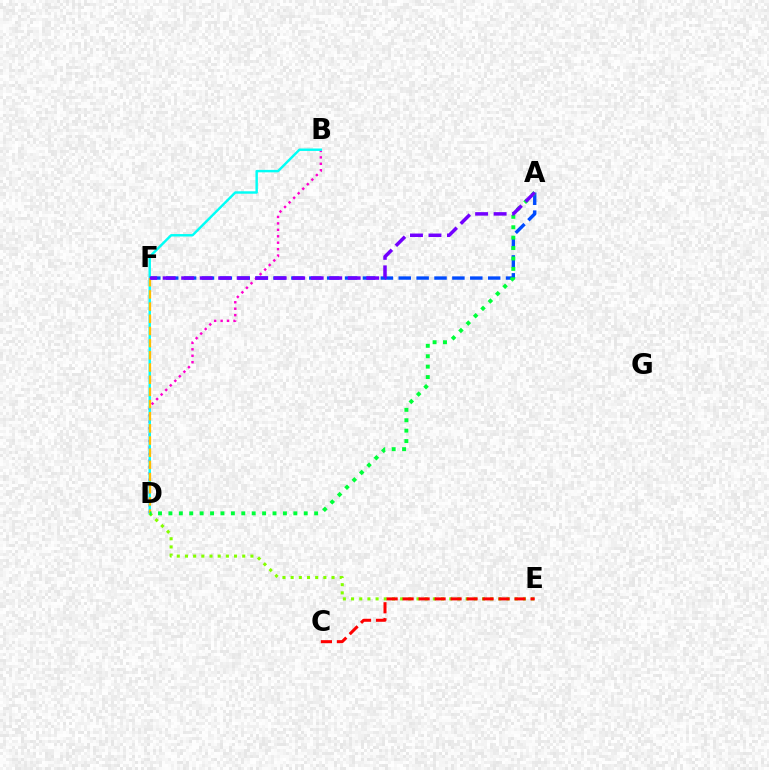{('A', 'F'): [{'color': '#004bff', 'line_style': 'dashed', 'thickness': 2.43}, {'color': '#7200ff', 'line_style': 'dashed', 'thickness': 2.51}], ('B', 'D'): [{'color': '#ff00cf', 'line_style': 'dotted', 'thickness': 1.75}, {'color': '#00fff6', 'line_style': 'solid', 'thickness': 1.75}], ('D', 'E'): [{'color': '#84ff00', 'line_style': 'dotted', 'thickness': 2.22}], ('C', 'E'): [{'color': '#ff0000', 'line_style': 'dashed', 'thickness': 2.17}], ('D', 'F'): [{'color': '#ffbd00', 'line_style': 'dashed', 'thickness': 1.65}], ('A', 'D'): [{'color': '#00ff39', 'line_style': 'dotted', 'thickness': 2.83}]}